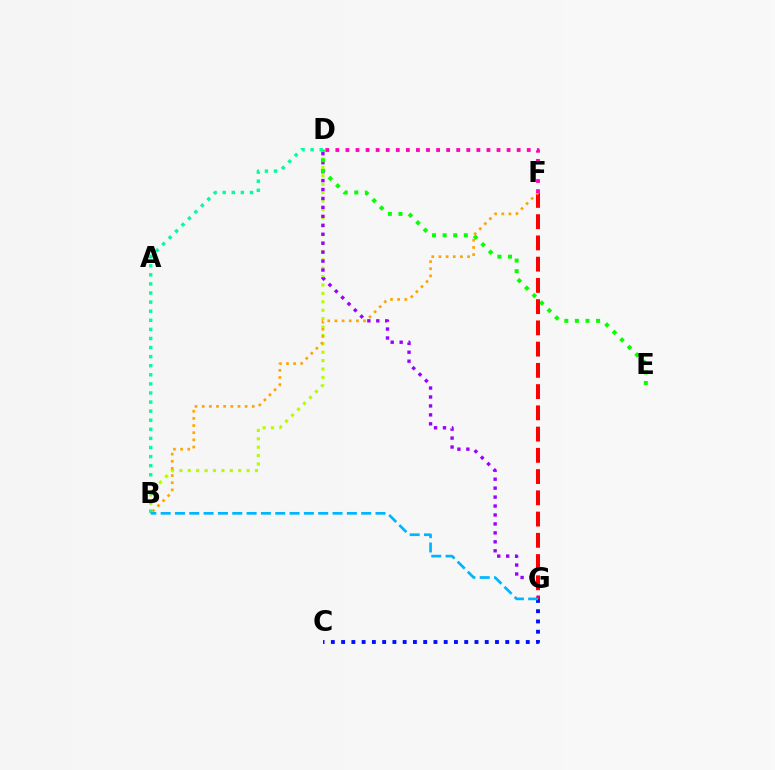{('B', 'D'): [{'color': '#b3ff00', 'line_style': 'dotted', 'thickness': 2.28}, {'color': '#00ff9d', 'line_style': 'dotted', 'thickness': 2.47}], ('C', 'G'): [{'color': '#0010ff', 'line_style': 'dotted', 'thickness': 2.79}], ('D', 'G'): [{'color': '#9b00ff', 'line_style': 'dotted', 'thickness': 2.43}], ('D', 'E'): [{'color': '#08ff00', 'line_style': 'dotted', 'thickness': 2.88}], ('F', 'G'): [{'color': '#ff0000', 'line_style': 'dashed', 'thickness': 2.89}], ('B', 'F'): [{'color': '#ffa500', 'line_style': 'dotted', 'thickness': 1.94}], ('B', 'G'): [{'color': '#00b5ff', 'line_style': 'dashed', 'thickness': 1.95}], ('D', 'F'): [{'color': '#ff00bd', 'line_style': 'dotted', 'thickness': 2.74}]}